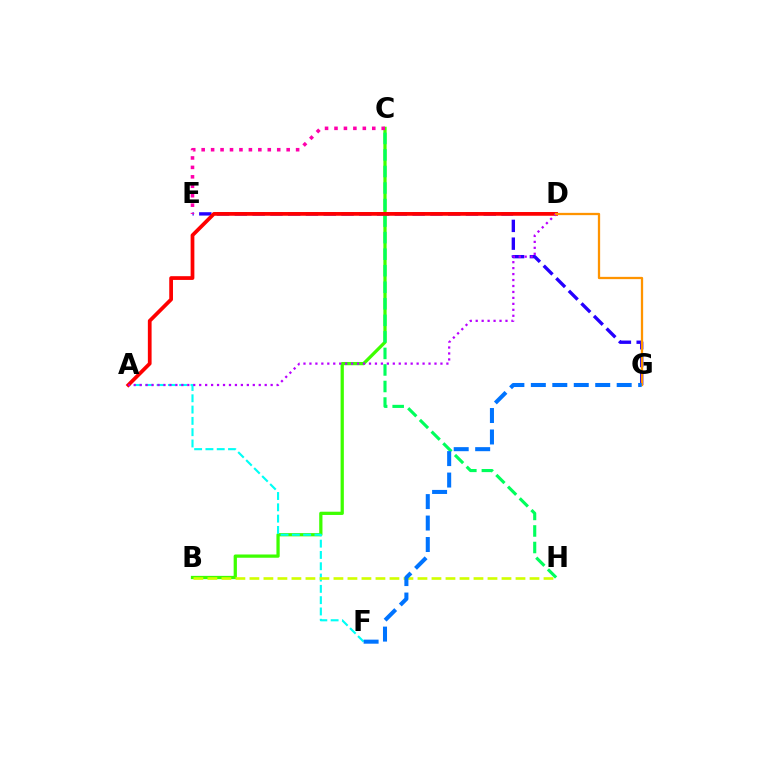{('B', 'C'): [{'color': '#3dff00', 'line_style': 'solid', 'thickness': 2.34}], ('E', 'G'): [{'color': '#2500ff', 'line_style': 'dashed', 'thickness': 2.42}], ('C', 'E'): [{'color': '#ff00ac', 'line_style': 'dotted', 'thickness': 2.57}], ('C', 'H'): [{'color': '#00ff5c', 'line_style': 'dashed', 'thickness': 2.25}], ('A', 'F'): [{'color': '#00fff6', 'line_style': 'dashed', 'thickness': 1.54}], ('A', 'D'): [{'color': '#ff0000', 'line_style': 'solid', 'thickness': 2.69}, {'color': '#b900ff', 'line_style': 'dotted', 'thickness': 1.62}], ('D', 'G'): [{'color': '#ff9400', 'line_style': 'solid', 'thickness': 1.64}], ('B', 'H'): [{'color': '#d1ff00', 'line_style': 'dashed', 'thickness': 1.9}], ('F', 'G'): [{'color': '#0074ff', 'line_style': 'dashed', 'thickness': 2.92}]}